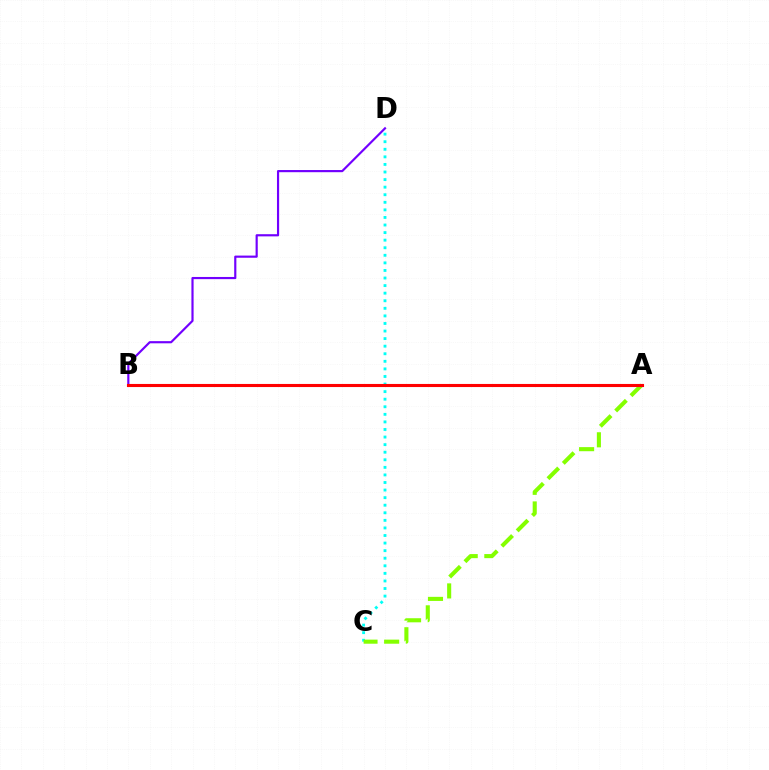{('C', 'D'): [{'color': '#00fff6', 'line_style': 'dotted', 'thickness': 2.06}], ('B', 'D'): [{'color': '#7200ff', 'line_style': 'solid', 'thickness': 1.56}], ('A', 'C'): [{'color': '#84ff00', 'line_style': 'dashed', 'thickness': 2.94}], ('A', 'B'): [{'color': '#ff0000', 'line_style': 'solid', 'thickness': 2.23}]}